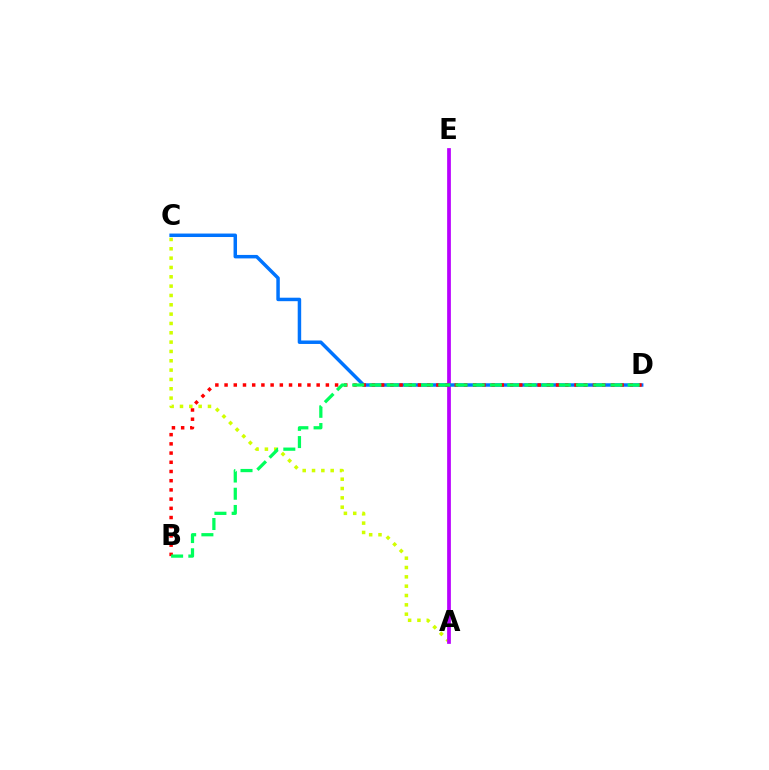{('A', 'C'): [{'color': '#d1ff00', 'line_style': 'dotted', 'thickness': 2.54}], ('A', 'E'): [{'color': '#b900ff', 'line_style': 'solid', 'thickness': 2.69}], ('C', 'D'): [{'color': '#0074ff', 'line_style': 'solid', 'thickness': 2.5}], ('B', 'D'): [{'color': '#ff0000', 'line_style': 'dotted', 'thickness': 2.5}, {'color': '#00ff5c', 'line_style': 'dashed', 'thickness': 2.34}]}